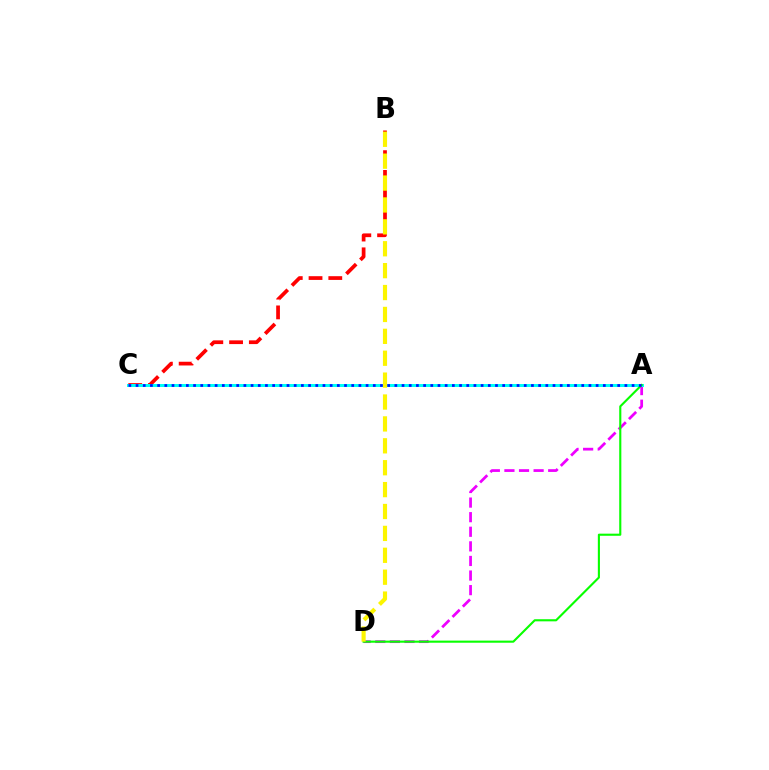{('B', 'C'): [{'color': '#ff0000', 'line_style': 'dashed', 'thickness': 2.68}], ('A', 'D'): [{'color': '#ee00ff', 'line_style': 'dashed', 'thickness': 1.98}, {'color': '#08ff00', 'line_style': 'solid', 'thickness': 1.52}], ('A', 'C'): [{'color': '#00fff6', 'line_style': 'solid', 'thickness': 2.16}, {'color': '#0010ff', 'line_style': 'dotted', 'thickness': 1.95}], ('B', 'D'): [{'color': '#fcf500', 'line_style': 'dashed', 'thickness': 2.97}]}